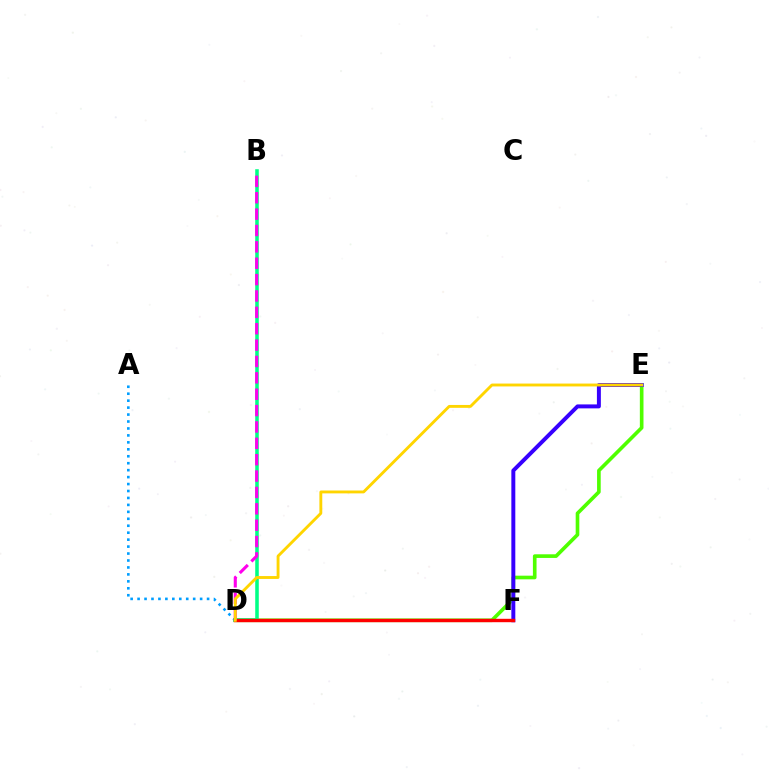{('A', 'D'): [{'color': '#009eff', 'line_style': 'dotted', 'thickness': 1.89}], ('D', 'E'): [{'color': '#4fff00', 'line_style': 'solid', 'thickness': 2.62}, {'color': '#ffd500', 'line_style': 'solid', 'thickness': 2.07}], ('B', 'D'): [{'color': '#00ff86', 'line_style': 'solid', 'thickness': 2.56}, {'color': '#ff00ed', 'line_style': 'dashed', 'thickness': 2.22}], ('E', 'F'): [{'color': '#3700ff', 'line_style': 'solid', 'thickness': 2.85}], ('D', 'F'): [{'color': '#ff0000', 'line_style': 'solid', 'thickness': 2.45}]}